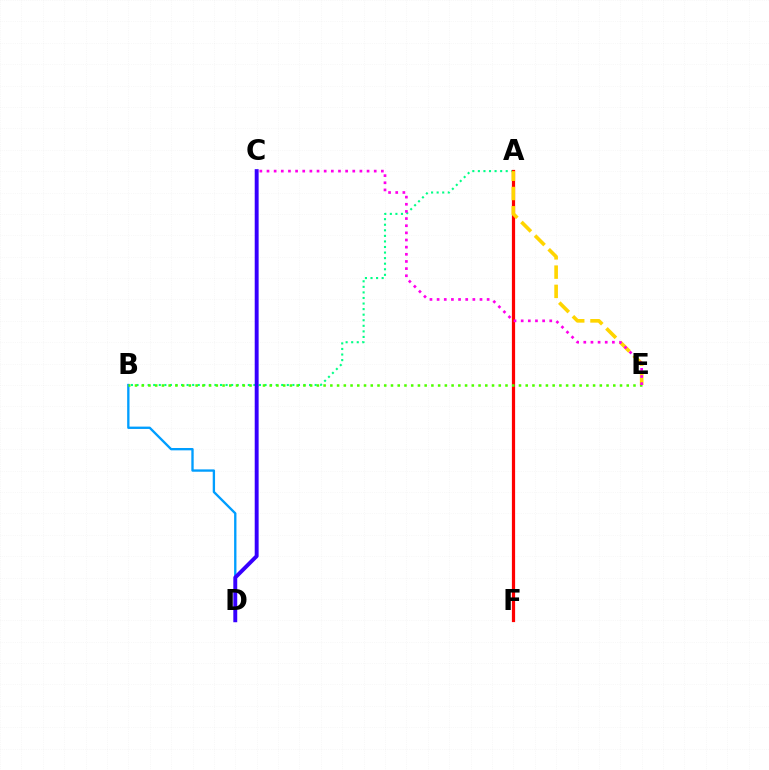{('A', 'B'): [{'color': '#00ff86', 'line_style': 'dotted', 'thickness': 1.51}], ('A', 'F'): [{'color': '#ff0000', 'line_style': 'solid', 'thickness': 2.32}], ('A', 'E'): [{'color': '#ffd500', 'line_style': 'dashed', 'thickness': 2.62}], ('B', 'D'): [{'color': '#009eff', 'line_style': 'solid', 'thickness': 1.69}], ('B', 'E'): [{'color': '#4fff00', 'line_style': 'dotted', 'thickness': 1.83}], ('C', 'E'): [{'color': '#ff00ed', 'line_style': 'dotted', 'thickness': 1.94}], ('C', 'D'): [{'color': '#3700ff', 'line_style': 'solid', 'thickness': 2.82}]}